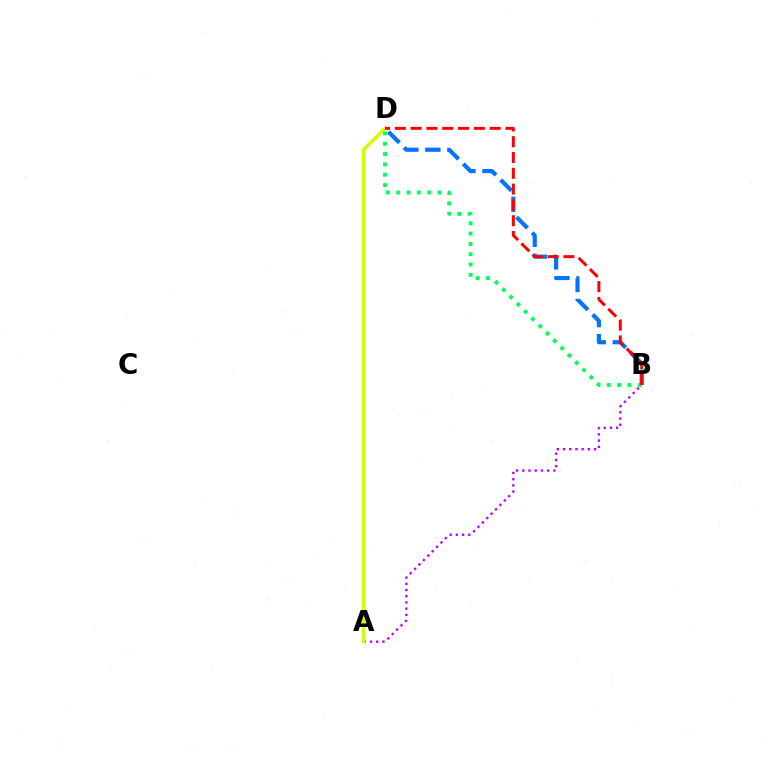{('A', 'B'): [{'color': '#b900ff', 'line_style': 'dotted', 'thickness': 1.69}], ('B', 'D'): [{'color': '#0074ff', 'line_style': 'dashed', 'thickness': 2.99}, {'color': '#00ff5c', 'line_style': 'dotted', 'thickness': 2.8}, {'color': '#ff0000', 'line_style': 'dashed', 'thickness': 2.15}], ('A', 'D'): [{'color': '#d1ff00', 'line_style': 'solid', 'thickness': 2.57}]}